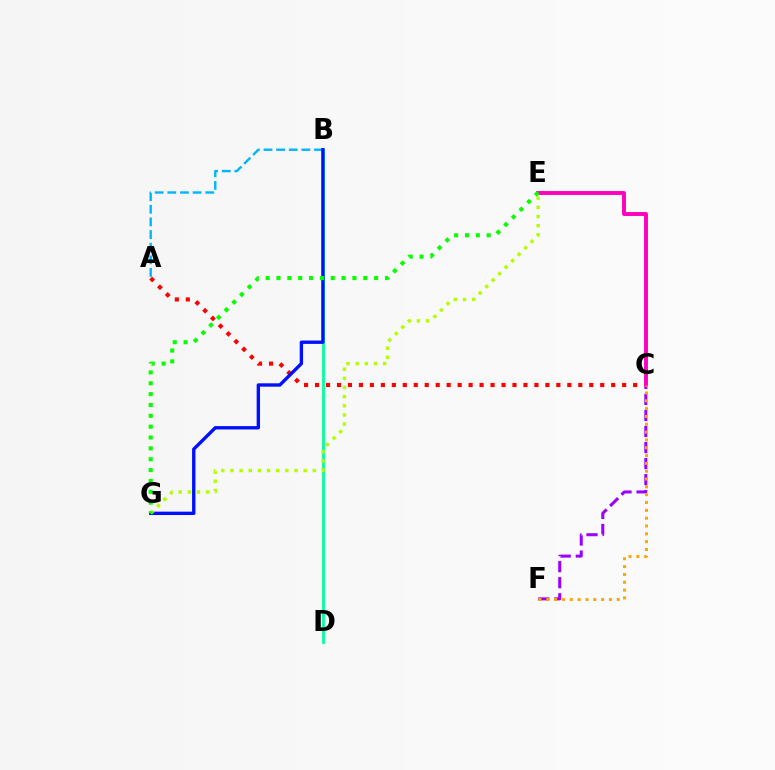{('B', 'D'): [{'color': '#00ff9d', 'line_style': 'solid', 'thickness': 2.0}], ('A', 'B'): [{'color': '#00b5ff', 'line_style': 'dashed', 'thickness': 1.72}], ('A', 'C'): [{'color': '#ff0000', 'line_style': 'dotted', 'thickness': 2.98}], ('B', 'G'): [{'color': '#0010ff', 'line_style': 'solid', 'thickness': 2.42}], ('C', 'F'): [{'color': '#9b00ff', 'line_style': 'dashed', 'thickness': 2.18}, {'color': '#ffa500', 'line_style': 'dotted', 'thickness': 2.13}], ('C', 'E'): [{'color': '#ff00bd', 'line_style': 'solid', 'thickness': 2.81}], ('E', 'G'): [{'color': '#b3ff00', 'line_style': 'dotted', 'thickness': 2.49}, {'color': '#08ff00', 'line_style': 'dotted', 'thickness': 2.95}]}